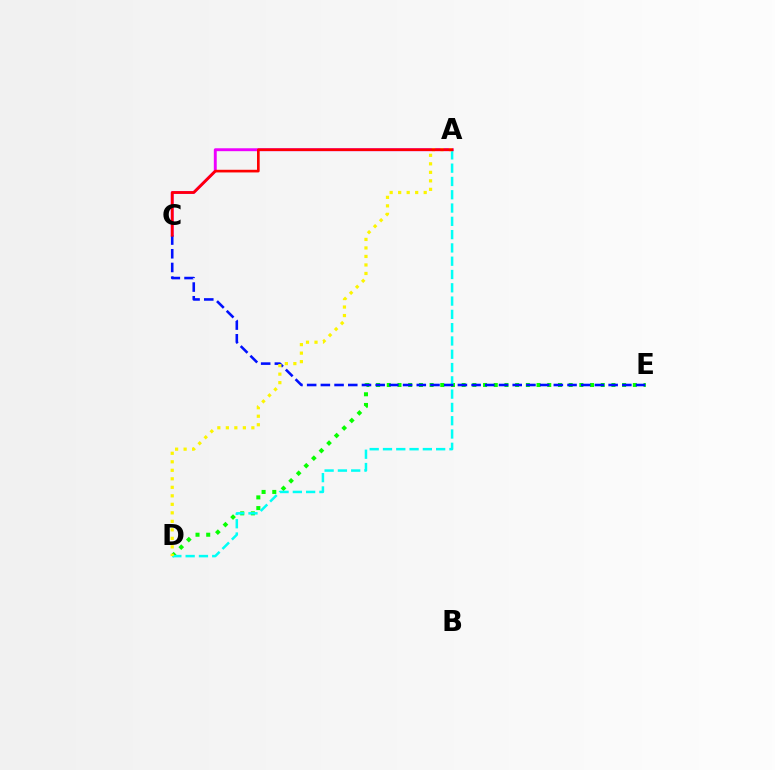{('D', 'E'): [{'color': '#08ff00', 'line_style': 'dotted', 'thickness': 2.91}], ('A', 'D'): [{'color': '#00fff6', 'line_style': 'dashed', 'thickness': 1.81}, {'color': '#fcf500', 'line_style': 'dotted', 'thickness': 2.31}], ('A', 'C'): [{'color': '#ee00ff', 'line_style': 'solid', 'thickness': 2.09}, {'color': '#ff0000', 'line_style': 'solid', 'thickness': 1.91}], ('C', 'E'): [{'color': '#0010ff', 'line_style': 'dashed', 'thickness': 1.86}]}